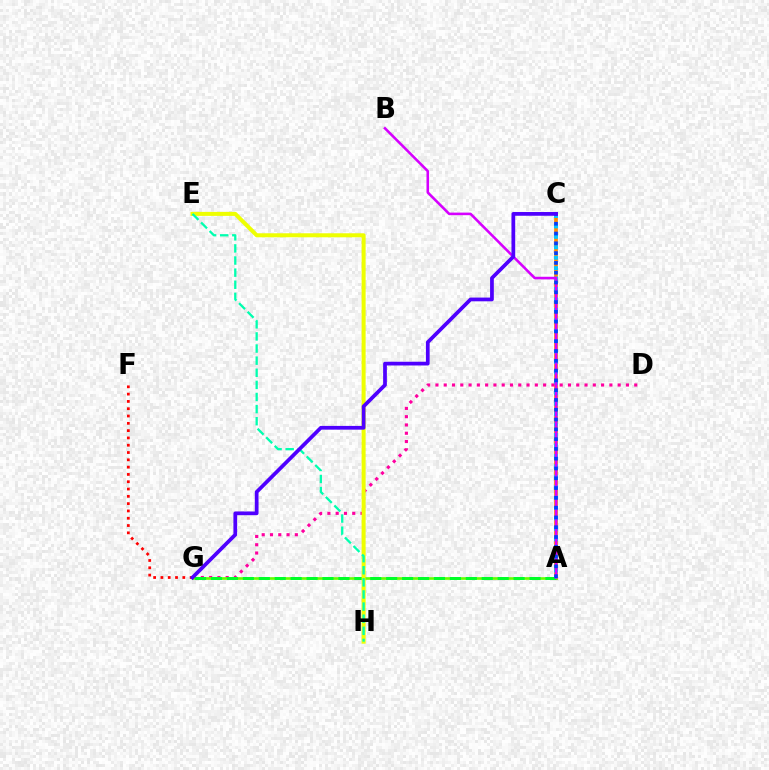{('A', 'C'): [{'color': '#ff8800', 'line_style': 'solid', 'thickness': 2.66}, {'color': '#00c7ff', 'line_style': 'dotted', 'thickness': 2.83}, {'color': '#003fff', 'line_style': 'dotted', 'thickness': 2.66}], ('F', 'G'): [{'color': '#ff0000', 'line_style': 'dotted', 'thickness': 1.98}], ('D', 'G'): [{'color': '#ff00a0', 'line_style': 'dotted', 'thickness': 2.25}], ('A', 'G'): [{'color': '#66ff00', 'line_style': 'solid', 'thickness': 1.92}, {'color': '#00ff27', 'line_style': 'dashed', 'thickness': 2.16}], ('E', 'H'): [{'color': '#eeff00', 'line_style': 'solid', 'thickness': 2.89}, {'color': '#00ffaf', 'line_style': 'dashed', 'thickness': 1.65}], ('A', 'B'): [{'color': '#d600ff', 'line_style': 'solid', 'thickness': 1.86}], ('C', 'G'): [{'color': '#4f00ff', 'line_style': 'solid', 'thickness': 2.69}]}